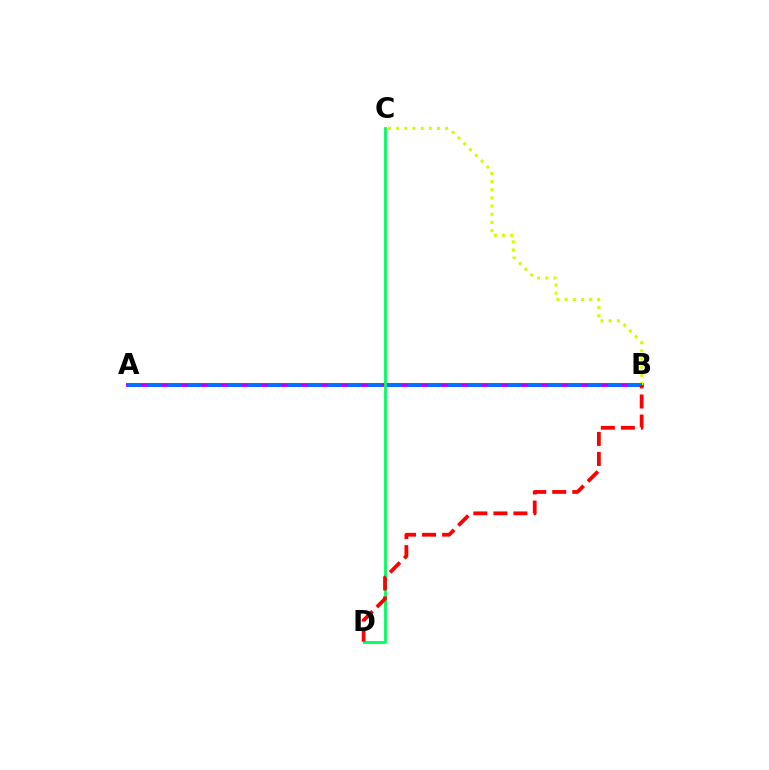{('A', 'B'): [{'color': '#b900ff', 'line_style': 'solid', 'thickness': 2.77}, {'color': '#0074ff', 'line_style': 'dashed', 'thickness': 2.72}], ('C', 'D'): [{'color': '#00ff5c', 'line_style': 'solid', 'thickness': 2.02}], ('B', 'C'): [{'color': '#d1ff00', 'line_style': 'dotted', 'thickness': 2.22}], ('B', 'D'): [{'color': '#ff0000', 'line_style': 'dashed', 'thickness': 2.72}]}